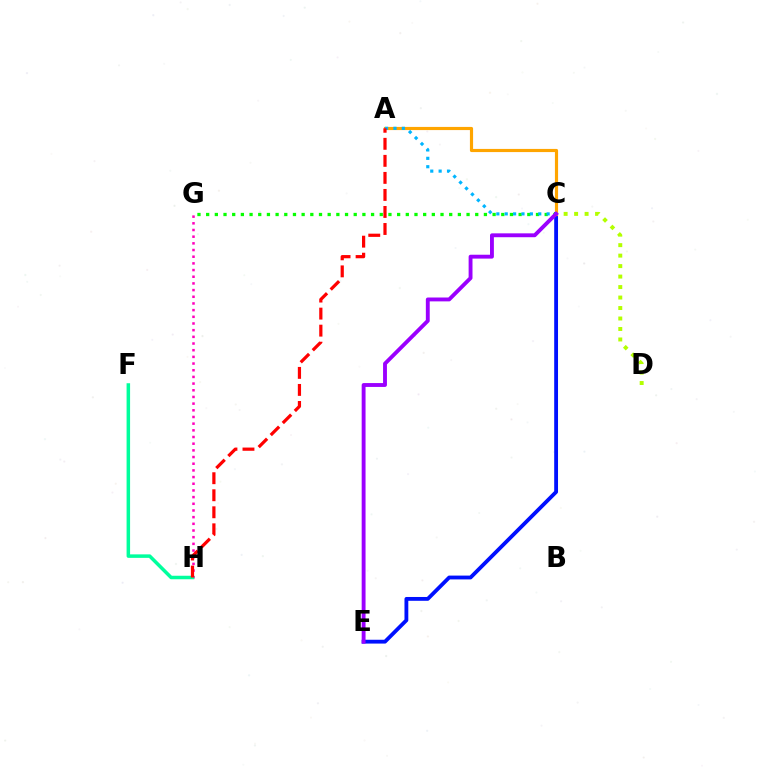{('G', 'H'): [{'color': '#ff00bd', 'line_style': 'dotted', 'thickness': 1.81}], ('F', 'H'): [{'color': '#00ff9d', 'line_style': 'solid', 'thickness': 2.52}], ('C', 'G'): [{'color': '#08ff00', 'line_style': 'dotted', 'thickness': 2.36}], ('C', 'E'): [{'color': '#0010ff', 'line_style': 'solid', 'thickness': 2.75}, {'color': '#9b00ff', 'line_style': 'solid', 'thickness': 2.79}], ('C', 'D'): [{'color': '#b3ff00', 'line_style': 'dotted', 'thickness': 2.85}], ('A', 'C'): [{'color': '#ffa500', 'line_style': 'solid', 'thickness': 2.27}, {'color': '#00b5ff', 'line_style': 'dotted', 'thickness': 2.28}], ('A', 'H'): [{'color': '#ff0000', 'line_style': 'dashed', 'thickness': 2.31}]}